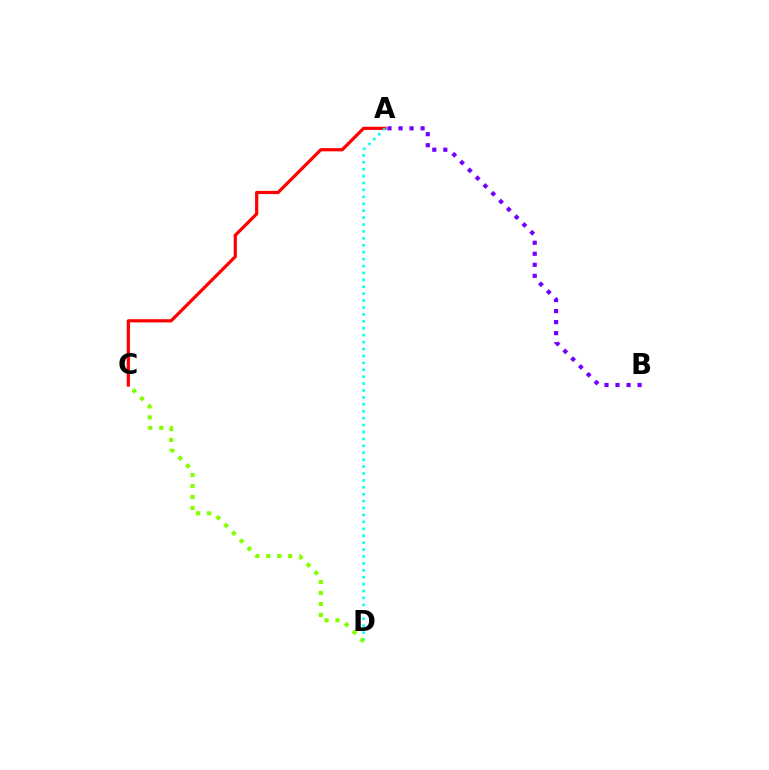{('A', 'C'): [{'color': '#ff0000', 'line_style': 'solid', 'thickness': 2.31}], ('A', 'D'): [{'color': '#00fff6', 'line_style': 'dotted', 'thickness': 1.88}], ('A', 'B'): [{'color': '#7200ff', 'line_style': 'dotted', 'thickness': 3.0}], ('C', 'D'): [{'color': '#84ff00', 'line_style': 'dotted', 'thickness': 2.98}]}